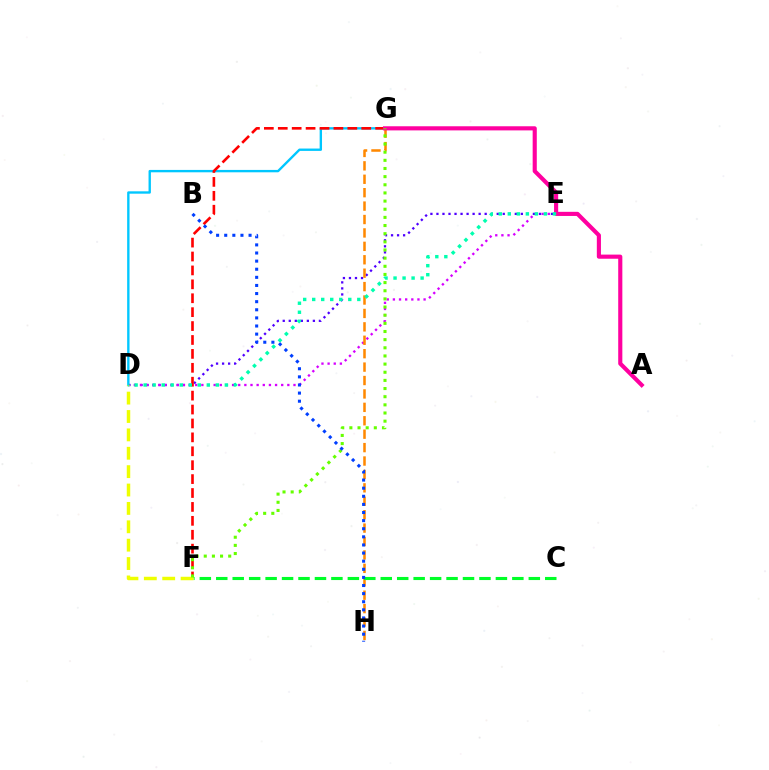{('D', 'E'): [{'color': '#4f00ff', 'line_style': 'dotted', 'thickness': 1.64}, {'color': '#d600ff', 'line_style': 'dotted', 'thickness': 1.67}, {'color': '#00ffaf', 'line_style': 'dotted', 'thickness': 2.45}], ('D', 'G'): [{'color': '#00c7ff', 'line_style': 'solid', 'thickness': 1.71}], ('F', 'G'): [{'color': '#ff0000', 'line_style': 'dashed', 'thickness': 1.89}, {'color': '#66ff00', 'line_style': 'dotted', 'thickness': 2.21}], ('G', 'H'): [{'color': '#ff8800', 'line_style': 'dashed', 'thickness': 1.82}], ('C', 'F'): [{'color': '#00ff27', 'line_style': 'dashed', 'thickness': 2.23}], ('D', 'F'): [{'color': '#eeff00', 'line_style': 'dashed', 'thickness': 2.5}], ('A', 'G'): [{'color': '#ff00a0', 'line_style': 'solid', 'thickness': 2.97}], ('B', 'H'): [{'color': '#003fff', 'line_style': 'dotted', 'thickness': 2.2}]}